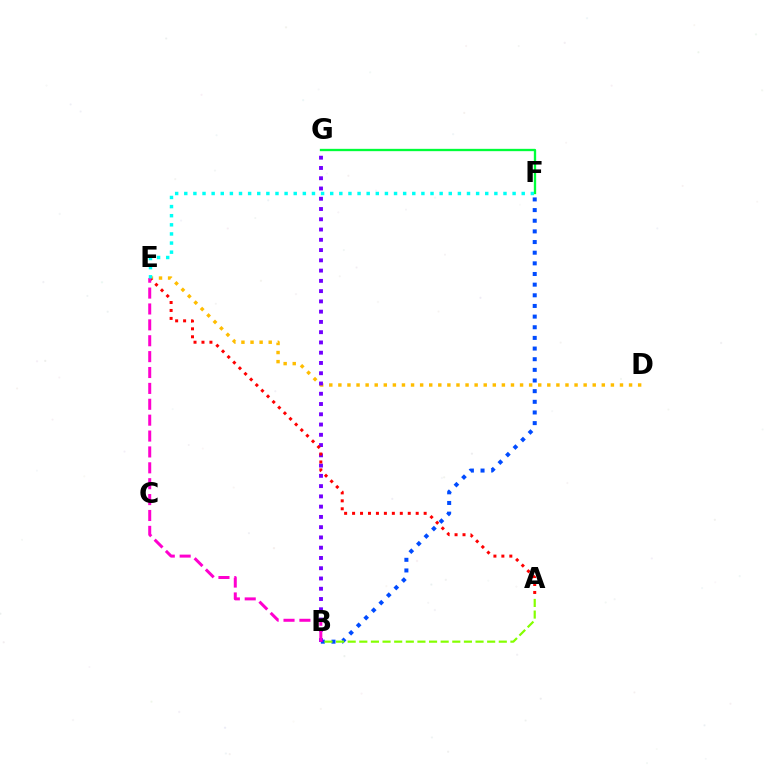{('B', 'F'): [{'color': '#004bff', 'line_style': 'dotted', 'thickness': 2.89}], ('A', 'B'): [{'color': '#84ff00', 'line_style': 'dashed', 'thickness': 1.58}], ('D', 'E'): [{'color': '#ffbd00', 'line_style': 'dotted', 'thickness': 2.47}], ('F', 'G'): [{'color': '#00ff39', 'line_style': 'solid', 'thickness': 1.68}], ('B', 'G'): [{'color': '#7200ff', 'line_style': 'dotted', 'thickness': 2.79}], ('A', 'E'): [{'color': '#ff0000', 'line_style': 'dotted', 'thickness': 2.16}], ('B', 'E'): [{'color': '#ff00cf', 'line_style': 'dashed', 'thickness': 2.16}], ('E', 'F'): [{'color': '#00fff6', 'line_style': 'dotted', 'thickness': 2.48}]}